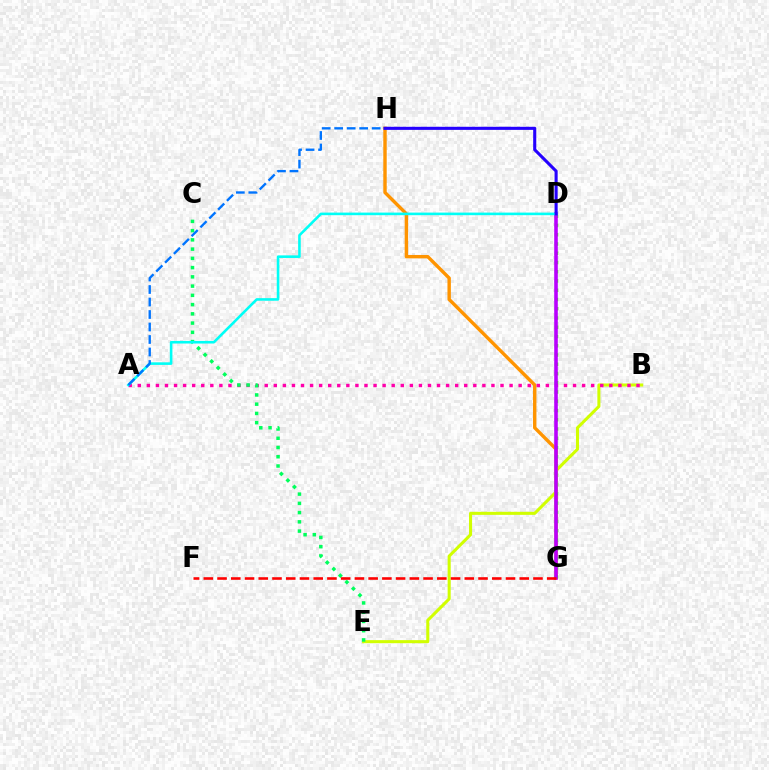{('G', 'H'): [{'color': '#ff9400', 'line_style': 'solid', 'thickness': 2.46}], ('D', 'G'): [{'color': '#3dff00', 'line_style': 'dotted', 'thickness': 2.51}, {'color': '#b900ff', 'line_style': 'solid', 'thickness': 2.58}], ('B', 'E'): [{'color': '#d1ff00', 'line_style': 'solid', 'thickness': 2.2}], ('A', 'B'): [{'color': '#ff00ac', 'line_style': 'dotted', 'thickness': 2.46}], ('C', 'E'): [{'color': '#00ff5c', 'line_style': 'dotted', 'thickness': 2.51}], ('A', 'D'): [{'color': '#00fff6', 'line_style': 'solid', 'thickness': 1.87}], ('F', 'G'): [{'color': '#ff0000', 'line_style': 'dashed', 'thickness': 1.87}], ('A', 'H'): [{'color': '#0074ff', 'line_style': 'dashed', 'thickness': 1.7}], ('D', 'H'): [{'color': '#2500ff', 'line_style': 'solid', 'thickness': 2.23}]}